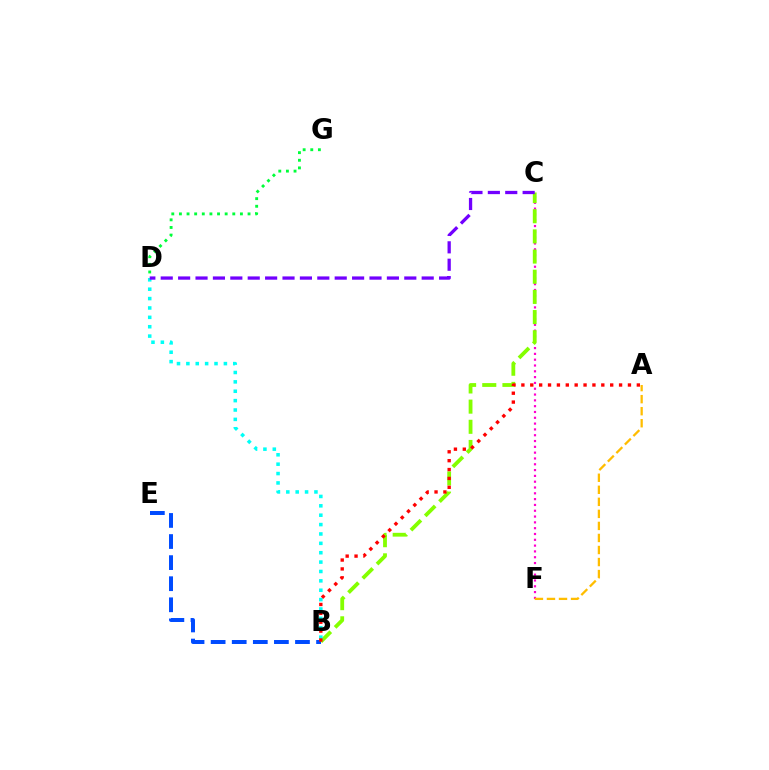{('D', 'G'): [{'color': '#00ff39', 'line_style': 'dotted', 'thickness': 2.07}], ('B', 'E'): [{'color': '#004bff', 'line_style': 'dashed', 'thickness': 2.86}], ('C', 'F'): [{'color': '#ff00cf', 'line_style': 'dotted', 'thickness': 1.58}], ('B', 'C'): [{'color': '#84ff00', 'line_style': 'dashed', 'thickness': 2.74}], ('B', 'D'): [{'color': '#00fff6', 'line_style': 'dotted', 'thickness': 2.55}], ('C', 'D'): [{'color': '#7200ff', 'line_style': 'dashed', 'thickness': 2.36}], ('A', 'B'): [{'color': '#ff0000', 'line_style': 'dotted', 'thickness': 2.41}], ('A', 'F'): [{'color': '#ffbd00', 'line_style': 'dashed', 'thickness': 1.64}]}